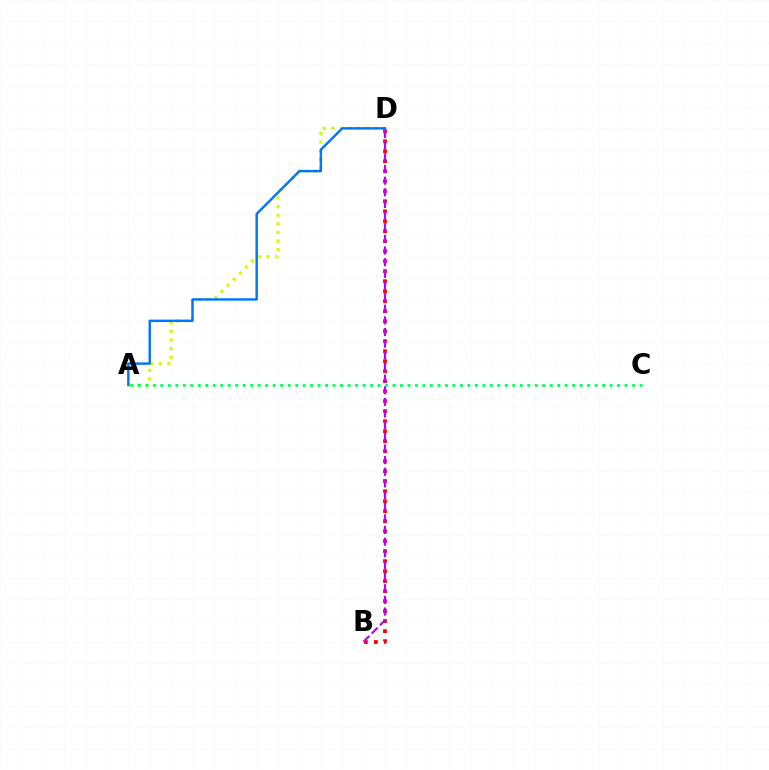{('A', 'D'): [{'color': '#d1ff00', 'line_style': 'dotted', 'thickness': 2.34}, {'color': '#0074ff', 'line_style': 'solid', 'thickness': 1.74}], ('B', 'D'): [{'color': '#ff0000', 'line_style': 'dotted', 'thickness': 2.72}, {'color': '#b900ff', 'line_style': 'dashed', 'thickness': 1.58}], ('A', 'C'): [{'color': '#00ff5c', 'line_style': 'dotted', 'thickness': 2.03}]}